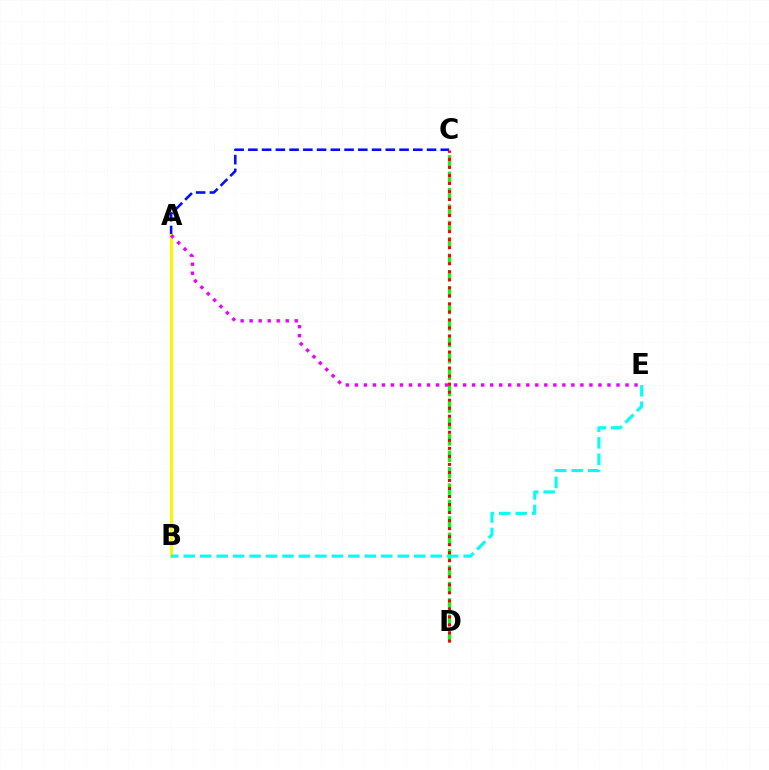{('C', 'D'): [{'color': '#08ff00', 'line_style': 'dashed', 'thickness': 2.23}, {'color': '#ff0000', 'line_style': 'dotted', 'thickness': 2.18}], ('A', 'C'): [{'color': '#0010ff', 'line_style': 'dashed', 'thickness': 1.87}], ('A', 'B'): [{'color': '#fcf500', 'line_style': 'solid', 'thickness': 2.19}], ('B', 'E'): [{'color': '#00fff6', 'line_style': 'dashed', 'thickness': 2.24}], ('A', 'E'): [{'color': '#ee00ff', 'line_style': 'dotted', 'thickness': 2.45}]}